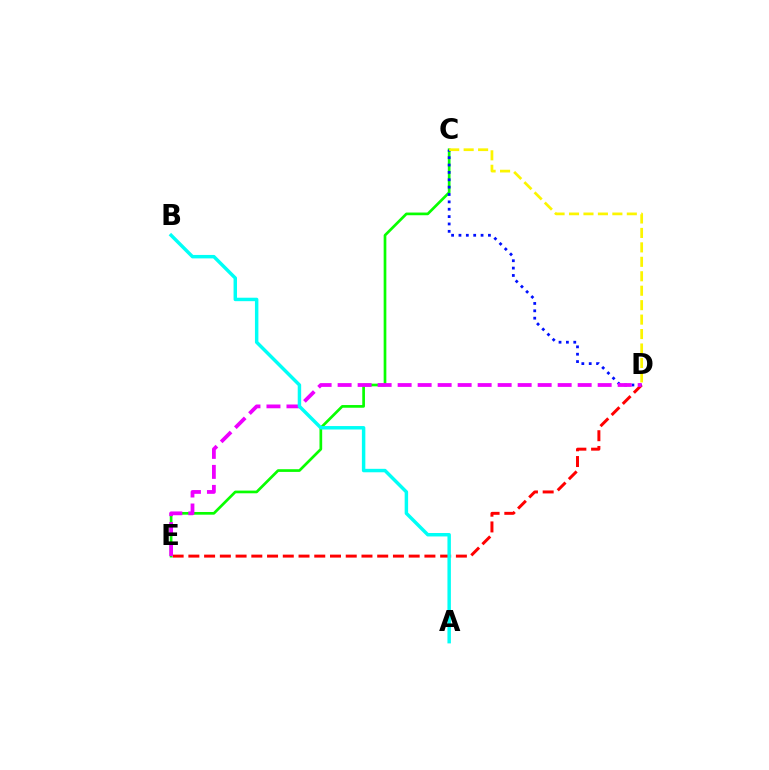{('D', 'E'): [{'color': '#ff0000', 'line_style': 'dashed', 'thickness': 2.14}, {'color': '#ee00ff', 'line_style': 'dashed', 'thickness': 2.72}], ('C', 'E'): [{'color': '#08ff00', 'line_style': 'solid', 'thickness': 1.94}], ('C', 'D'): [{'color': '#0010ff', 'line_style': 'dotted', 'thickness': 2.0}, {'color': '#fcf500', 'line_style': 'dashed', 'thickness': 1.96}], ('A', 'B'): [{'color': '#00fff6', 'line_style': 'solid', 'thickness': 2.49}]}